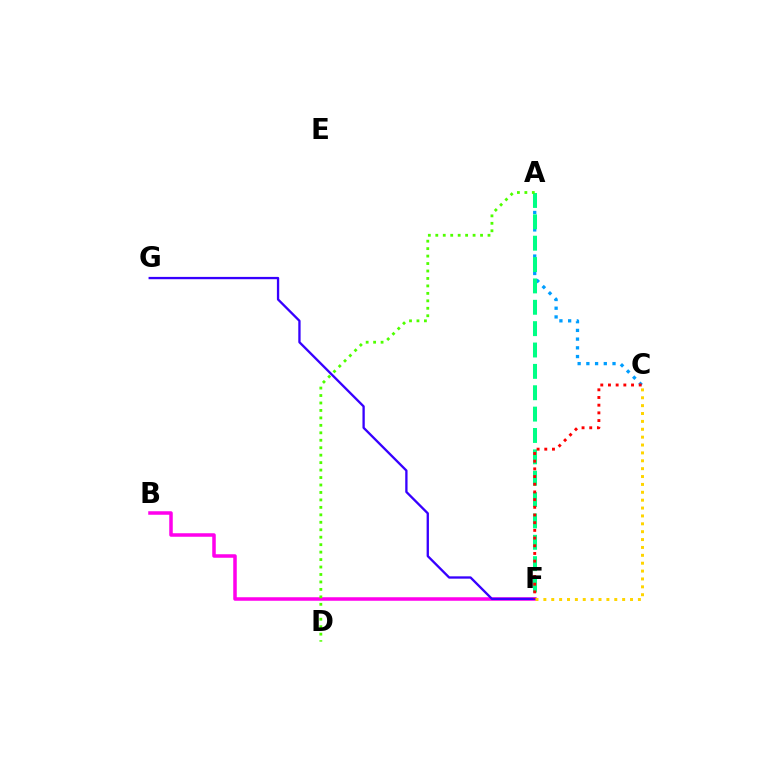{('A', 'C'): [{'color': '#009eff', 'line_style': 'dotted', 'thickness': 2.37}], ('B', 'F'): [{'color': '#ff00ed', 'line_style': 'solid', 'thickness': 2.53}], ('A', 'F'): [{'color': '#00ff86', 'line_style': 'dashed', 'thickness': 2.9}], ('A', 'D'): [{'color': '#4fff00', 'line_style': 'dotted', 'thickness': 2.03}], ('F', 'G'): [{'color': '#3700ff', 'line_style': 'solid', 'thickness': 1.67}], ('C', 'F'): [{'color': '#ff0000', 'line_style': 'dotted', 'thickness': 2.09}, {'color': '#ffd500', 'line_style': 'dotted', 'thickness': 2.14}]}